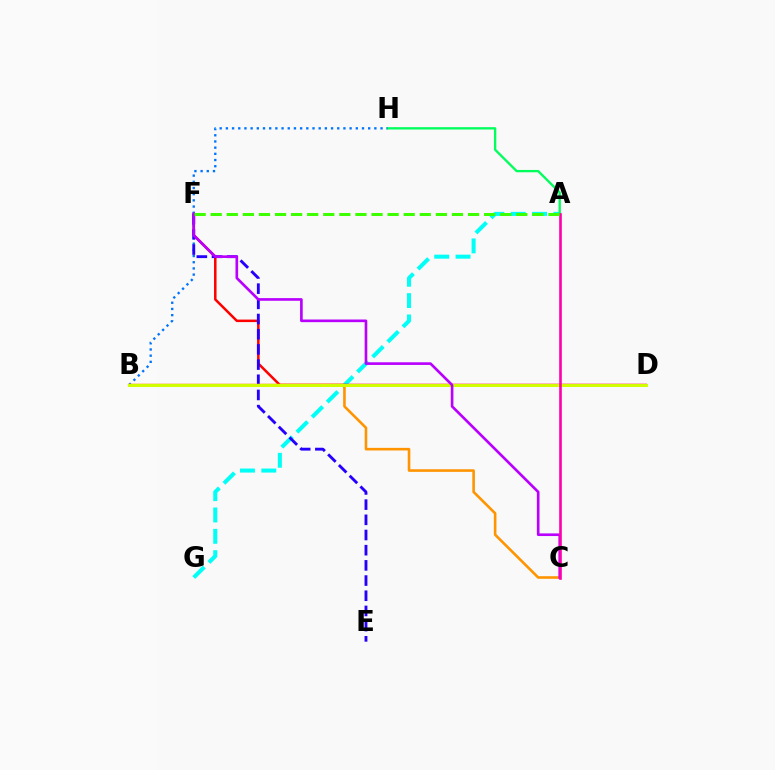{('A', 'G'): [{'color': '#00fff6', 'line_style': 'dashed', 'thickness': 2.9}], ('D', 'F'): [{'color': '#ff0000', 'line_style': 'solid', 'thickness': 1.81}], ('A', 'H'): [{'color': '#00ff5c', 'line_style': 'solid', 'thickness': 1.68}], ('B', 'H'): [{'color': '#0074ff', 'line_style': 'dotted', 'thickness': 1.68}], ('E', 'F'): [{'color': '#2500ff', 'line_style': 'dashed', 'thickness': 2.06}], ('B', 'C'): [{'color': '#ff9400', 'line_style': 'solid', 'thickness': 1.87}], ('B', 'D'): [{'color': '#d1ff00', 'line_style': 'solid', 'thickness': 2.13}], ('C', 'F'): [{'color': '#b900ff', 'line_style': 'solid', 'thickness': 1.91}], ('A', 'C'): [{'color': '#ff00ac', 'line_style': 'solid', 'thickness': 1.88}], ('A', 'F'): [{'color': '#3dff00', 'line_style': 'dashed', 'thickness': 2.18}]}